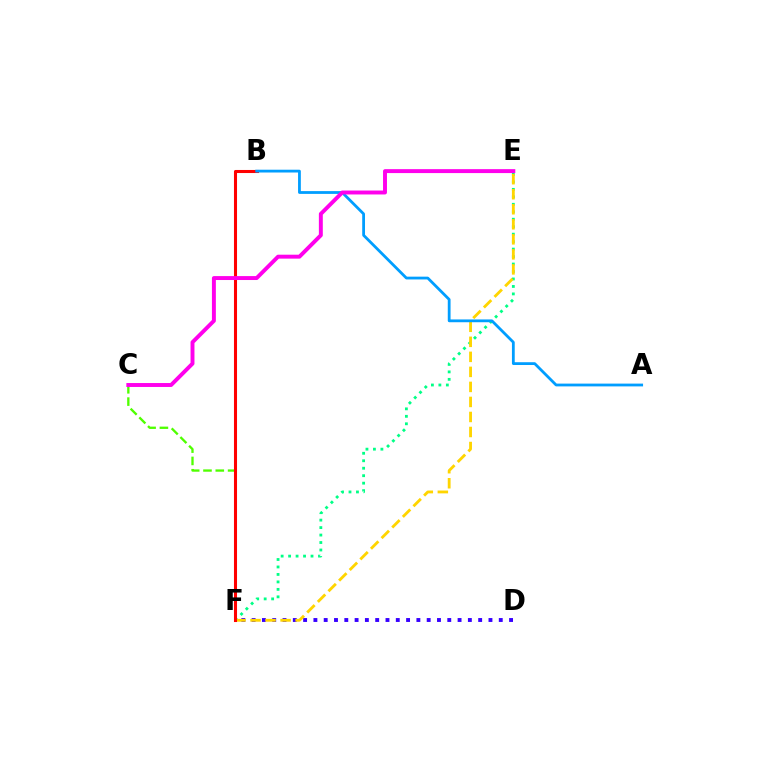{('C', 'F'): [{'color': '#4fff00', 'line_style': 'dashed', 'thickness': 1.67}], ('E', 'F'): [{'color': '#00ff86', 'line_style': 'dotted', 'thickness': 2.03}, {'color': '#ffd500', 'line_style': 'dashed', 'thickness': 2.04}], ('D', 'F'): [{'color': '#3700ff', 'line_style': 'dotted', 'thickness': 2.8}], ('B', 'F'): [{'color': '#ff0000', 'line_style': 'solid', 'thickness': 2.2}], ('A', 'B'): [{'color': '#009eff', 'line_style': 'solid', 'thickness': 2.01}], ('C', 'E'): [{'color': '#ff00ed', 'line_style': 'solid', 'thickness': 2.83}]}